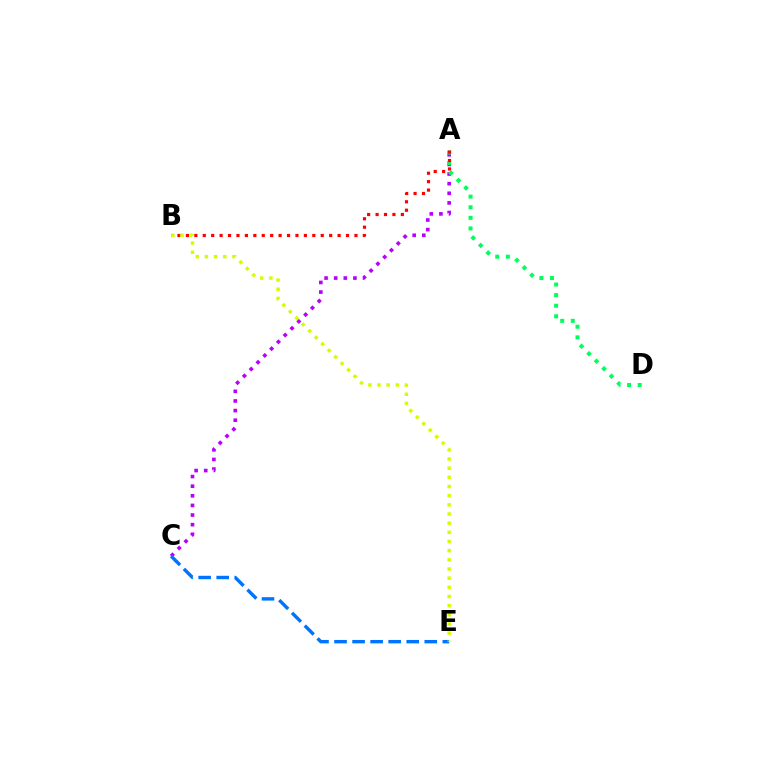{('A', 'C'): [{'color': '#b900ff', 'line_style': 'dotted', 'thickness': 2.61}], ('C', 'E'): [{'color': '#0074ff', 'line_style': 'dashed', 'thickness': 2.45}], ('A', 'D'): [{'color': '#00ff5c', 'line_style': 'dotted', 'thickness': 2.88}], ('A', 'B'): [{'color': '#ff0000', 'line_style': 'dotted', 'thickness': 2.29}], ('B', 'E'): [{'color': '#d1ff00', 'line_style': 'dotted', 'thickness': 2.49}]}